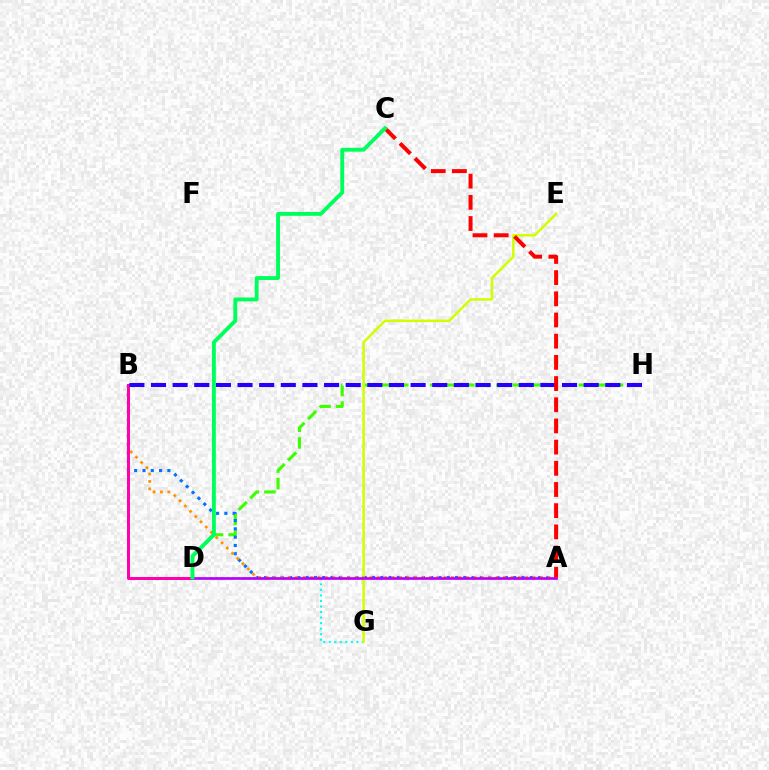{('D', 'H'): [{'color': '#3dff00', 'line_style': 'dashed', 'thickness': 2.24}], ('A', 'B'): [{'color': '#0074ff', 'line_style': 'dotted', 'thickness': 2.26}, {'color': '#ff9400', 'line_style': 'dotted', 'thickness': 2.02}], ('D', 'G'): [{'color': '#00fff6', 'line_style': 'dotted', 'thickness': 1.5}], ('E', 'G'): [{'color': '#d1ff00', 'line_style': 'solid', 'thickness': 1.81}], ('B', 'D'): [{'color': '#ff00ac', 'line_style': 'solid', 'thickness': 2.15}], ('A', 'D'): [{'color': '#b900ff', 'line_style': 'solid', 'thickness': 1.94}], ('B', 'H'): [{'color': '#2500ff', 'line_style': 'dashed', 'thickness': 2.94}], ('A', 'C'): [{'color': '#ff0000', 'line_style': 'dashed', 'thickness': 2.88}], ('C', 'D'): [{'color': '#00ff5c', 'line_style': 'solid', 'thickness': 2.79}]}